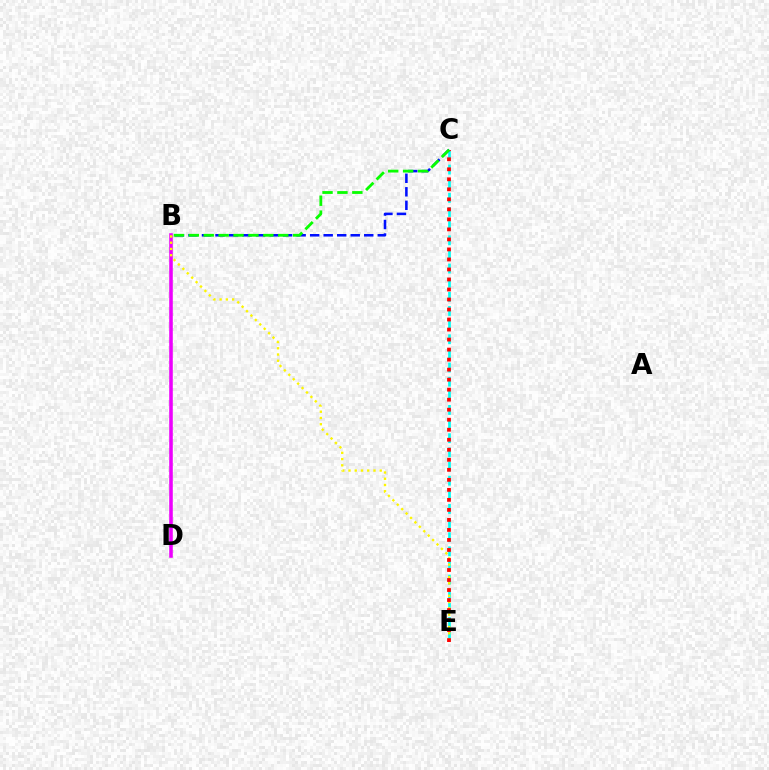{('B', 'D'): [{'color': '#ee00ff', 'line_style': 'solid', 'thickness': 2.57}], ('C', 'E'): [{'color': '#00fff6', 'line_style': 'dashed', 'thickness': 1.92}, {'color': '#ff0000', 'line_style': 'dotted', 'thickness': 2.72}], ('B', 'E'): [{'color': '#fcf500', 'line_style': 'dotted', 'thickness': 1.7}], ('B', 'C'): [{'color': '#0010ff', 'line_style': 'dashed', 'thickness': 1.84}, {'color': '#08ff00', 'line_style': 'dashed', 'thickness': 2.02}]}